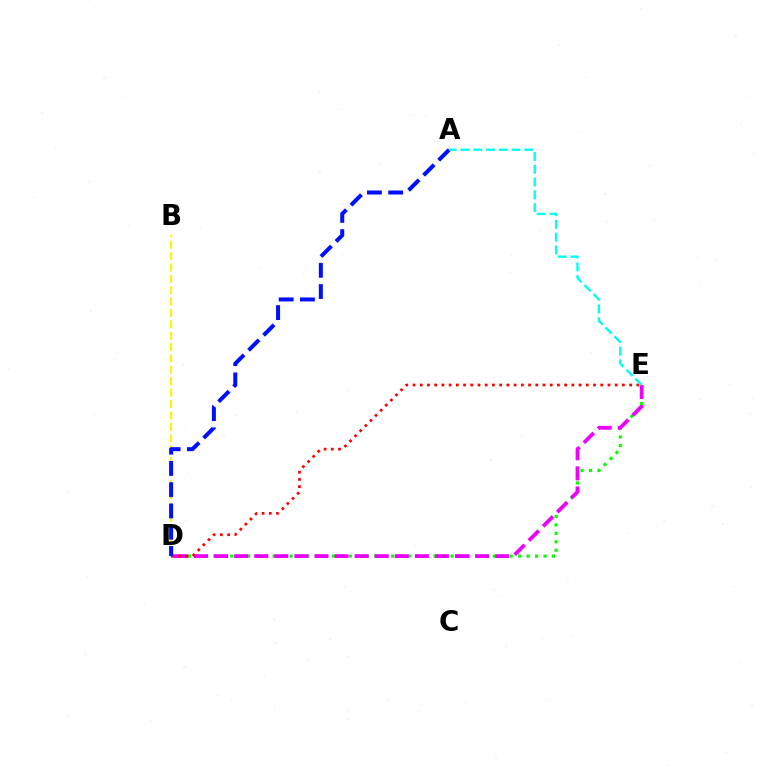{('D', 'E'): [{'color': '#08ff00', 'line_style': 'dotted', 'thickness': 2.3}, {'color': '#ee00ff', 'line_style': 'dashed', 'thickness': 2.73}, {'color': '#ff0000', 'line_style': 'dotted', 'thickness': 1.96}], ('B', 'D'): [{'color': '#fcf500', 'line_style': 'dashed', 'thickness': 1.55}], ('A', 'D'): [{'color': '#0010ff', 'line_style': 'dashed', 'thickness': 2.89}], ('A', 'E'): [{'color': '#00fff6', 'line_style': 'dashed', 'thickness': 1.73}]}